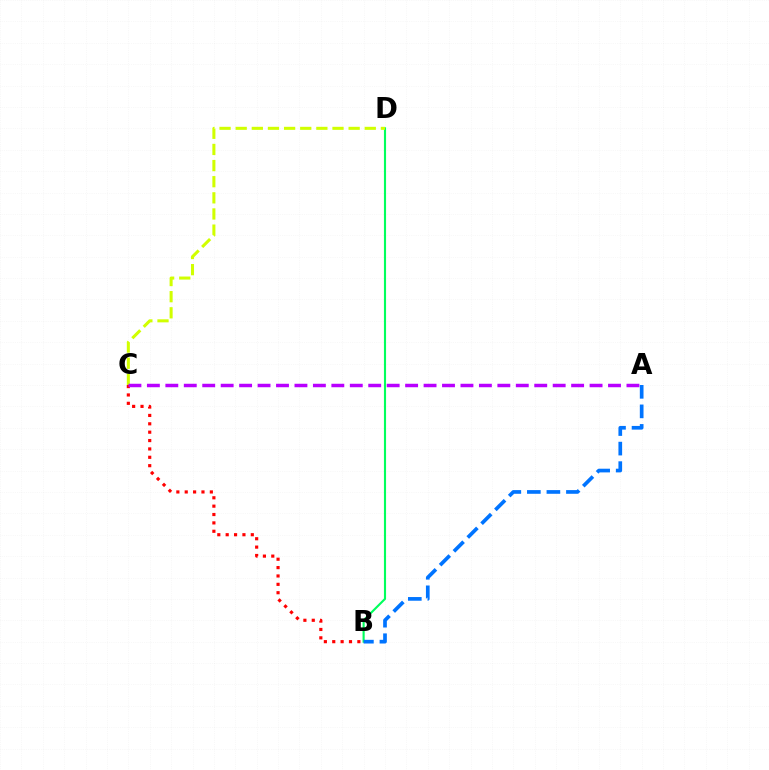{('B', 'D'): [{'color': '#00ff5c', 'line_style': 'solid', 'thickness': 1.53}], ('C', 'D'): [{'color': '#d1ff00', 'line_style': 'dashed', 'thickness': 2.19}], ('B', 'C'): [{'color': '#ff0000', 'line_style': 'dotted', 'thickness': 2.28}], ('A', 'C'): [{'color': '#b900ff', 'line_style': 'dashed', 'thickness': 2.51}], ('A', 'B'): [{'color': '#0074ff', 'line_style': 'dashed', 'thickness': 2.65}]}